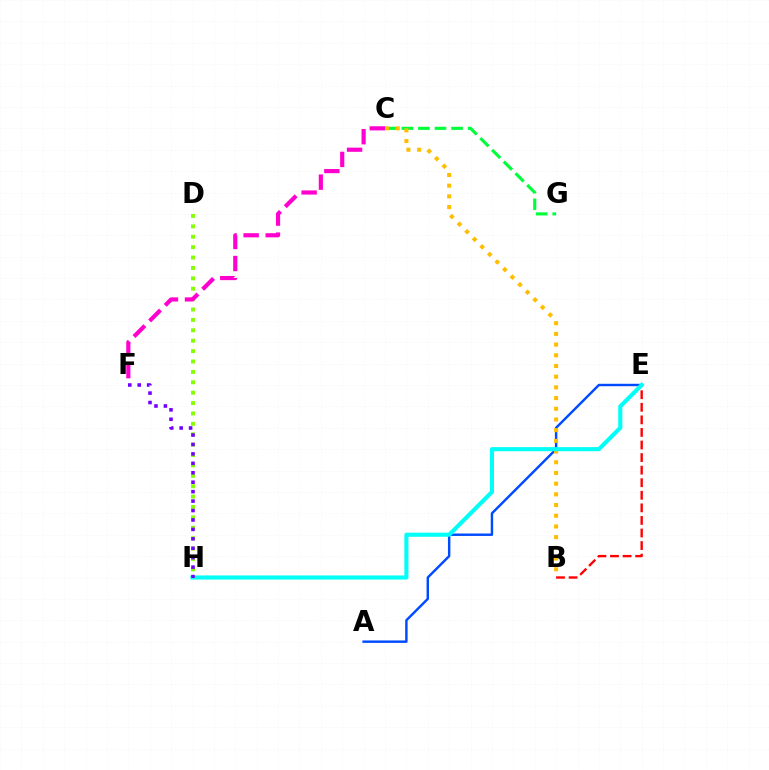{('A', 'E'): [{'color': '#004bff', 'line_style': 'solid', 'thickness': 1.75}], ('B', 'E'): [{'color': '#ff0000', 'line_style': 'dashed', 'thickness': 1.71}], ('D', 'H'): [{'color': '#84ff00', 'line_style': 'dotted', 'thickness': 2.82}], ('C', 'G'): [{'color': '#00ff39', 'line_style': 'dashed', 'thickness': 2.25}], ('C', 'F'): [{'color': '#ff00cf', 'line_style': 'dashed', 'thickness': 3.0}], ('B', 'C'): [{'color': '#ffbd00', 'line_style': 'dotted', 'thickness': 2.91}], ('E', 'H'): [{'color': '#00fff6', 'line_style': 'solid', 'thickness': 2.96}], ('F', 'H'): [{'color': '#7200ff', 'line_style': 'dotted', 'thickness': 2.56}]}